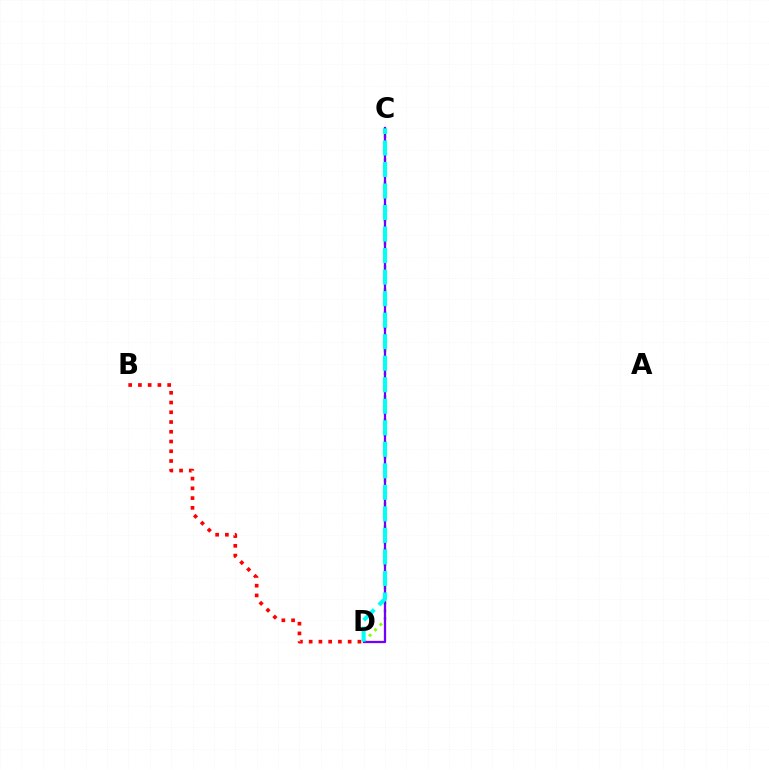{('C', 'D'): [{'color': '#84ff00', 'line_style': 'dotted', 'thickness': 2.08}, {'color': '#7200ff', 'line_style': 'solid', 'thickness': 1.64}, {'color': '#00fff6', 'line_style': 'dashed', 'thickness': 2.92}], ('B', 'D'): [{'color': '#ff0000', 'line_style': 'dotted', 'thickness': 2.65}]}